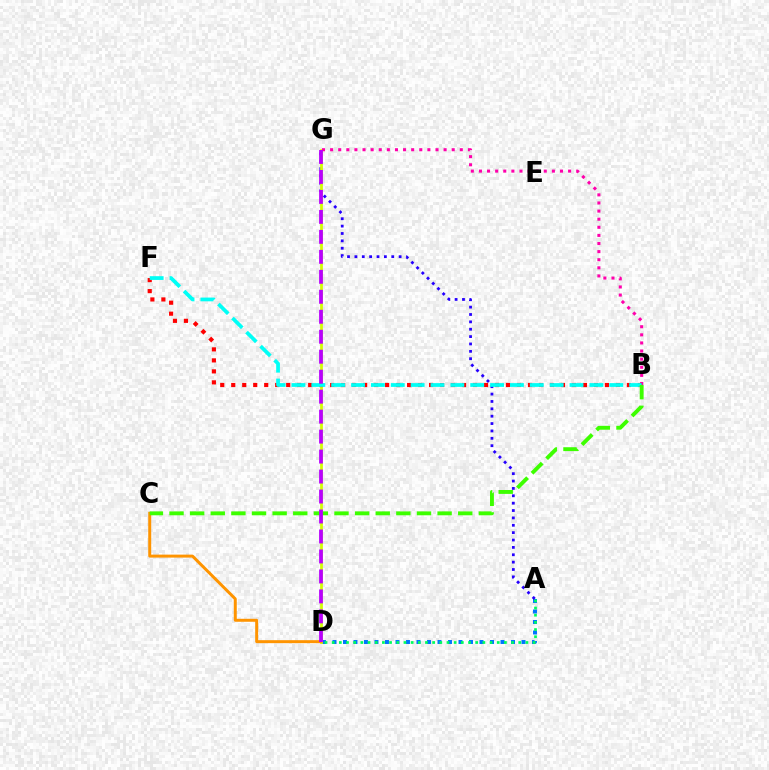{('A', 'D'): [{'color': '#0074ff', 'line_style': 'dotted', 'thickness': 2.85}, {'color': '#00ff5c', 'line_style': 'dotted', 'thickness': 1.95}], ('A', 'G'): [{'color': '#2500ff', 'line_style': 'dotted', 'thickness': 2.0}], ('D', 'G'): [{'color': '#d1ff00', 'line_style': 'solid', 'thickness': 1.99}, {'color': '#b900ff', 'line_style': 'dashed', 'thickness': 2.71}], ('B', 'G'): [{'color': '#ff00ac', 'line_style': 'dotted', 'thickness': 2.2}], ('B', 'F'): [{'color': '#ff0000', 'line_style': 'dotted', 'thickness': 2.99}, {'color': '#00fff6', 'line_style': 'dashed', 'thickness': 2.7}], ('C', 'D'): [{'color': '#ff9400', 'line_style': 'solid', 'thickness': 2.14}], ('B', 'C'): [{'color': '#3dff00', 'line_style': 'dashed', 'thickness': 2.8}]}